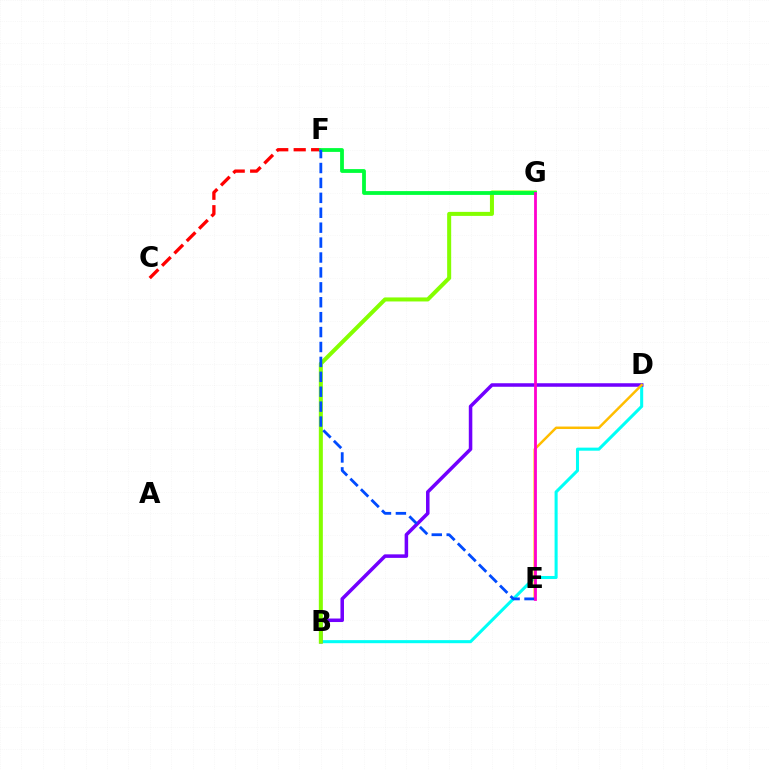{('B', 'D'): [{'color': '#00fff6', 'line_style': 'solid', 'thickness': 2.2}, {'color': '#7200ff', 'line_style': 'solid', 'thickness': 2.54}], ('D', 'E'): [{'color': '#ffbd00', 'line_style': 'solid', 'thickness': 1.78}], ('C', 'F'): [{'color': '#ff0000', 'line_style': 'dashed', 'thickness': 2.37}], ('B', 'G'): [{'color': '#84ff00', 'line_style': 'solid', 'thickness': 2.9}], ('F', 'G'): [{'color': '#00ff39', 'line_style': 'solid', 'thickness': 2.73}], ('E', 'F'): [{'color': '#004bff', 'line_style': 'dashed', 'thickness': 2.03}], ('E', 'G'): [{'color': '#ff00cf', 'line_style': 'solid', 'thickness': 2.01}]}